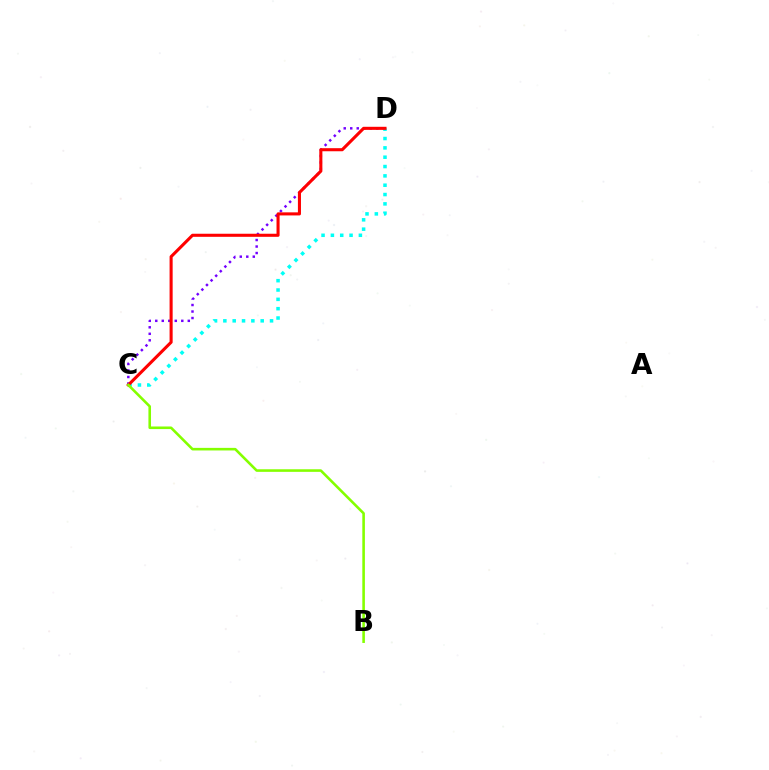{('C', 'D'): [{'color': '#7200ff', 'line_style': 'dotted', 'thickness': 1.77}, {'color': '#00fff6', 'line_style': 'dotted', 'thickness': 2.54}, {'color': '#ff0000', 'line_style': 'solid', 'thickness': 2.21}], ('B', 'C'): [{'color': '#84ff00', 'line_style': 'solid', 'thickness': 1.86}]}